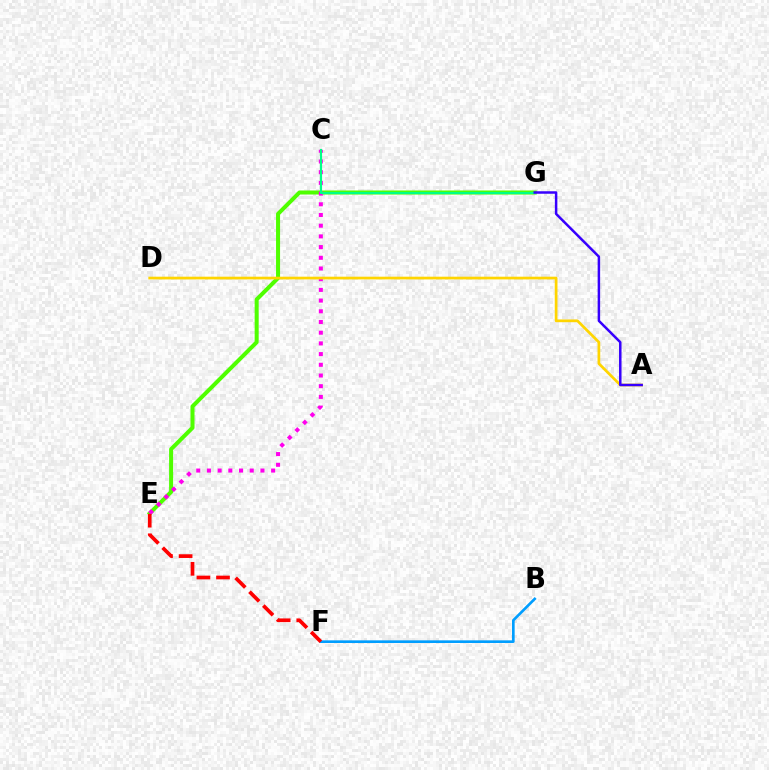{('B', 'F'): [{'color': '#009eff', 'line_style': 'solid', 'thickness': 1.91}], ('E', 'G'): [{'color': '#4fff00', 'line_style': 'solid', 'thickness': 2.9}], ('C', 'E'): [{'color': '#ff00ed', 'line_style': 'dotted', 'thickness': 2.91}], ('C', 'G'): [{'color': '#00ff86', 'line_style': 'solid', 'thickness': 1.54}], ('A', 'D'): [{'color': '#ffd500', 'line_style': 'solid', 'thickness': 1.96}], ('A', 'G'): [{'color': '#3700ff', 'line_style': 'solid', 'thickness': 1.79}], ('E', 'F'): [{'color': '#ff0000', 'line_style': 'dashed', 'thickness': 2.66}]}